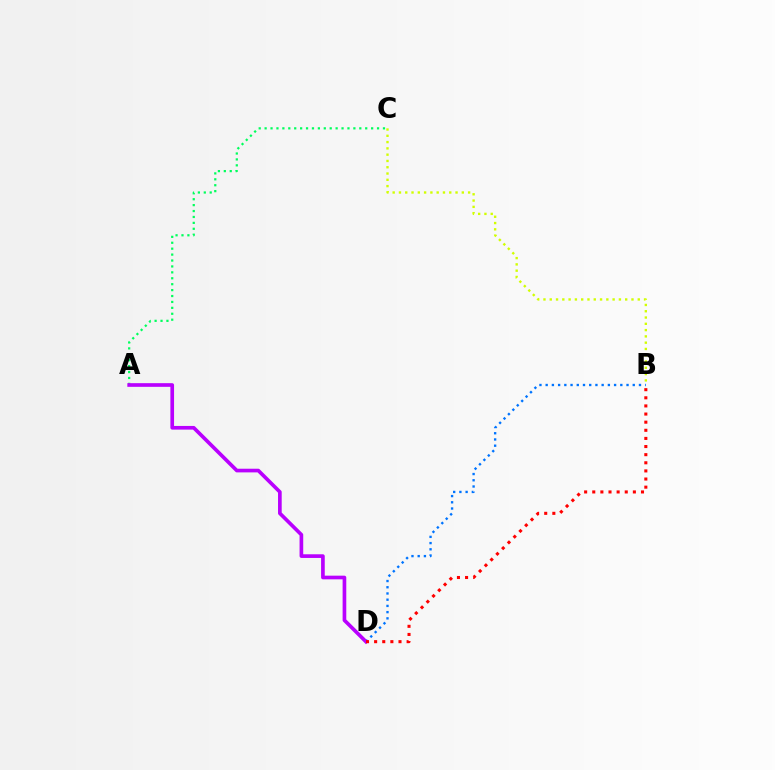{('B', 'D'): [{'color': '#0074ff', 'line_style': 'dotted', 'thickness': 1.69}, {'color': '#ff0000', 'line_style': 'dotted', 'thickness': 2.21}], ('A', 'C'): [{'color': '#00ff5c', 'line_style': 'dotted', 'thickness': 1.61}], ('A', 'D'): [{'color': '#b900ff', 'line_style': 'solid', 'thickness': 2.64}], ('B', 'C'): [{'color': '#d1ff00', 'line_style': 'dotted', 'thickness': 1.71}]}